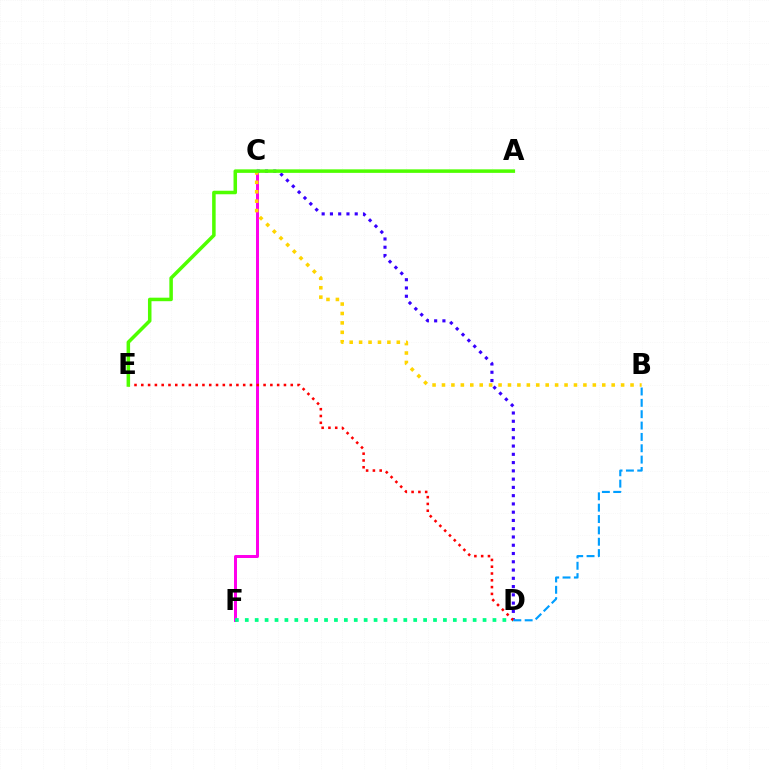{('C', 'D'): [{'color': '#3700ff', 'line_style': 'dotted', 'thickness': 2.25}], ('C', 'F'): [{'color': '#ff00ed', 'line_style': 'solid', 'thickness': 2.16}], ('B', 'C'): [{'color': '#ffd500', 'line_style': 'dotted', 'thickness': 2.56}], ('D', 'F'): [{'color': '#00ff86', 'line_style': 'dotted', 'thickness': 2.69}], ('D', 'E'): [{'color': '#ff0000', 'line_style': 'dotted', 'thickness': 1.85}], ('A', 'E'): [{'color': '#4fff00', 'line_style': 'solid', 'thickness': 2.53}], ('B', 'D'): [{'color': '#009eff', 'line_style': 'dashed', 'thickness': 1.54}]}